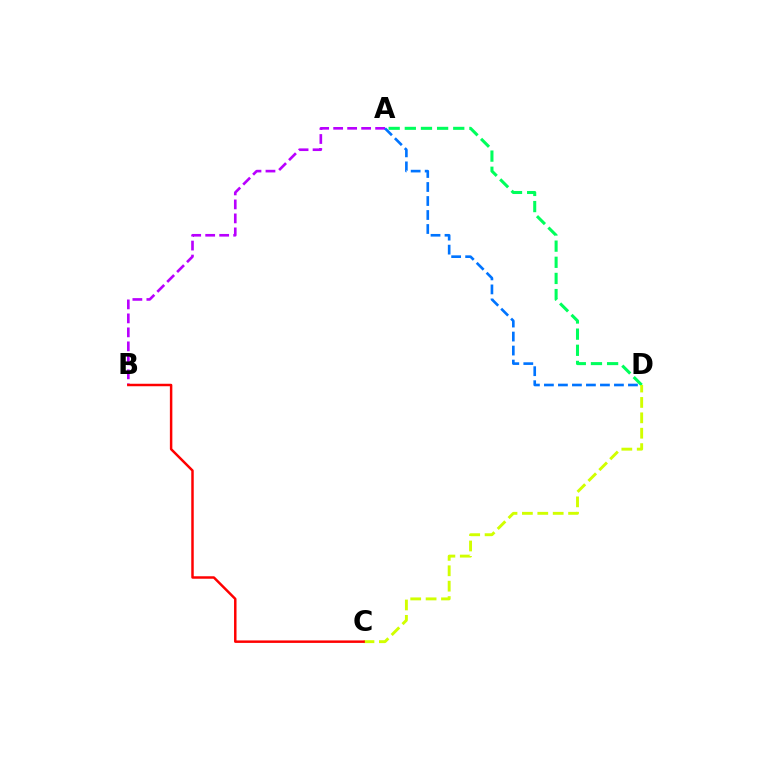{('A', 'B'): [{'color': '#b900ff', 'line_style': 'dashed', 'thickness': 1.9}], ('A', 'D'): [{'color': '#00ff5c', 'line_style': 'dashed', 'thickness': 2.19}, {'color': '#0074ff', 'line_style': 'dashed', 'thickness': 1.9}], ('C', 'D'): [{'color': '#d1ff00', 'line_style': 'dashed', 'thickness': 2.09}], ('B', 'C'): [{'color': '#ff0000', 'line_style': 'solid', 'thickness': 1.78}]}